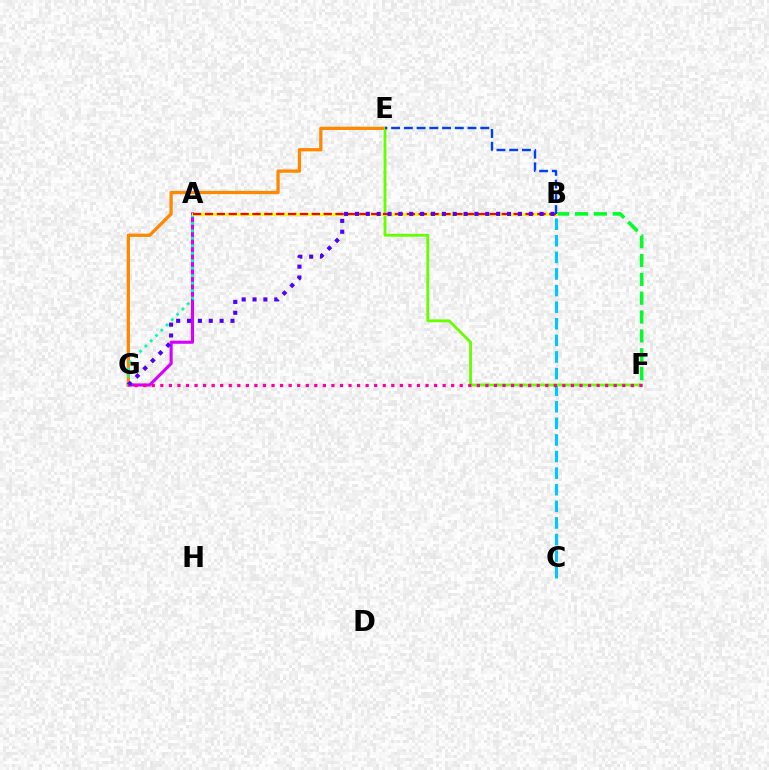{('A', 'G'): [{'color': '#d600ff', 'line_style': 'solid', 'thickness': 2.24}, {'color': '#00ffaf', 'line_style': 'dotted', 'thickness': 2.03}], ('E', 'G'): [{'color': '#ff8800', 'line_style': 'solid', 'thickness': 2.35}], ('B', 'C'): [{'color': '#00c7ff', 'line_style': 'dashed', 'thickness': 2.25}], ('B', 'F'): [{'color': '#00ff27', 'line_style': 'dashed', 'thickness': 2.56}], ('E', 'F'): [{'color': '#66ff00', 'line_style': 'solid', 'thickness': 2.03}], ('A', 'B'): [{'color': '#eeff00', 'line_style': 'solid', 'thickness': 2.06}, {'color': '#ff0000', 'line_style': 'dashed', 'thickness': 1.61}], ('B', 'G'): [{'color': '#4f00ff', 'line_style': 'dotted', 'thickness': 2.95}], ('F', 'G'): [{'color': '#ff00a0', 'line_style': 'dotted', 'thickness': 2.32}], ('B', 'E'): [{'color': '#003fff', 'line_style': 'dashed', 'thickness': 1.73}]}